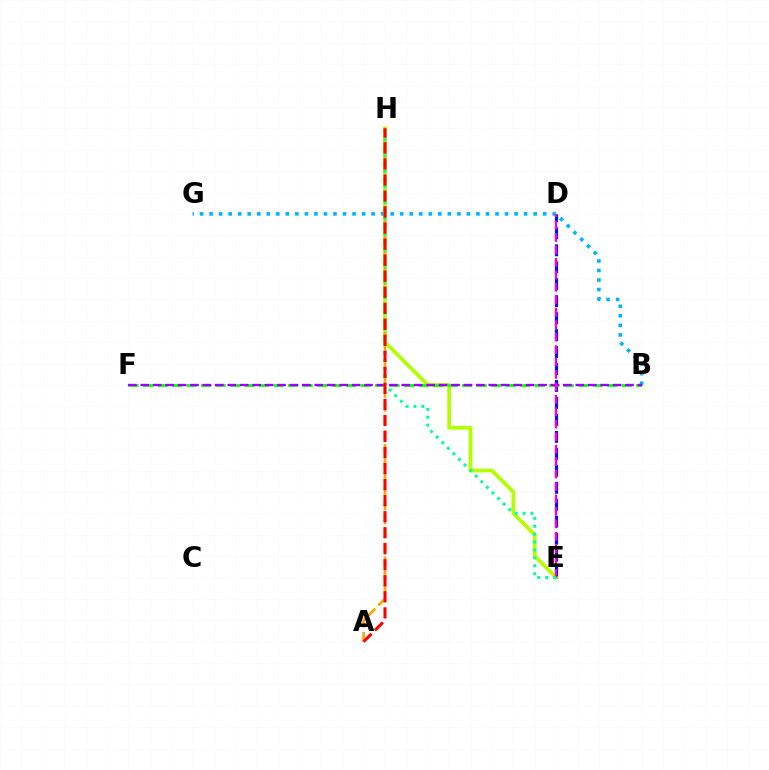{('B', 'G'): [{'color': '#00b5ff', 'line_style': 'dotted', 'thickness': 2.59}], ('D', 'E'): [{'color': '#0010ff', 'line_style': 'dashed', 'thickness': 2.3}, {'color': '#ff00bd', 'line_style': 'dashed', 'thickness': 1.69}], ('E', 'H'): [{'color': '#b3ff00', 'line_style': 'solid', 'thickness': 2.7}, {'color': '#00ff9d', 'line_style': 'dotted', 'thickness': 2.15}], ('A', 'H'): [{'color': '#ffa500', 'line_style': 'dashed', 'thickness': 1.91}, {'color': '#ff0000', 'line_style': 'dashed', 'thickness': 2.18}], ('B', 'F'): [{'color': '#08ff00', 'line_style': 'dashed', 'thickness': 1.97}, {'color': '#9b00ff', 'line_style': 'dashed', 'thickness': 1.69}]}